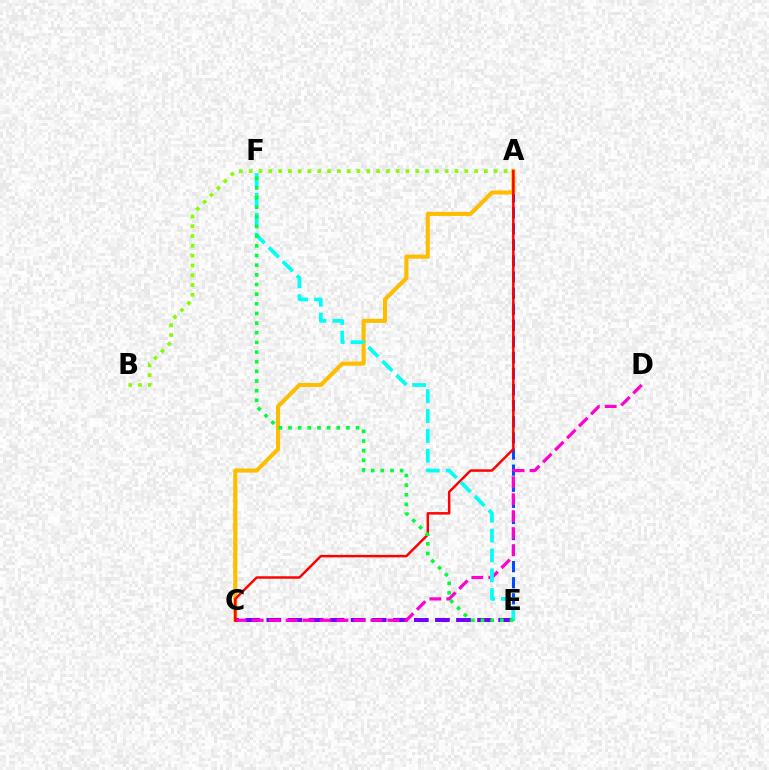{('A', 'E'): [{'color': '#004bff', 'line_style': 'dashed', 'thickness': 2.18}], ('A', 'C'): [{'color': '#ffbd00', 'line_style': 'solid', 'thickness': 2.95}, {'color': '#ff0000', 'line_style': 'solid', 'thickness': 1.78}], ('A', 'B'): [{'color': '#84ff00', 'line_style': 'dotted', 'thickness': 2.66}], ('C', 'E'): [{'color': '#7200ff', 'line_style': 'dashed', 'thickness': 2.86}], ('C', 'D'): [{'color': '#ff00cf', 'line_style': 'dashed', 'thickness': 2.3}], ('E', 'F'): [{'color': '#00fff6', 'line_style': 'dashed', 'thickness': 2.69}, {'color': '#00ff39', 'line_style': 'dotted', 'thickness': 2.62}]}